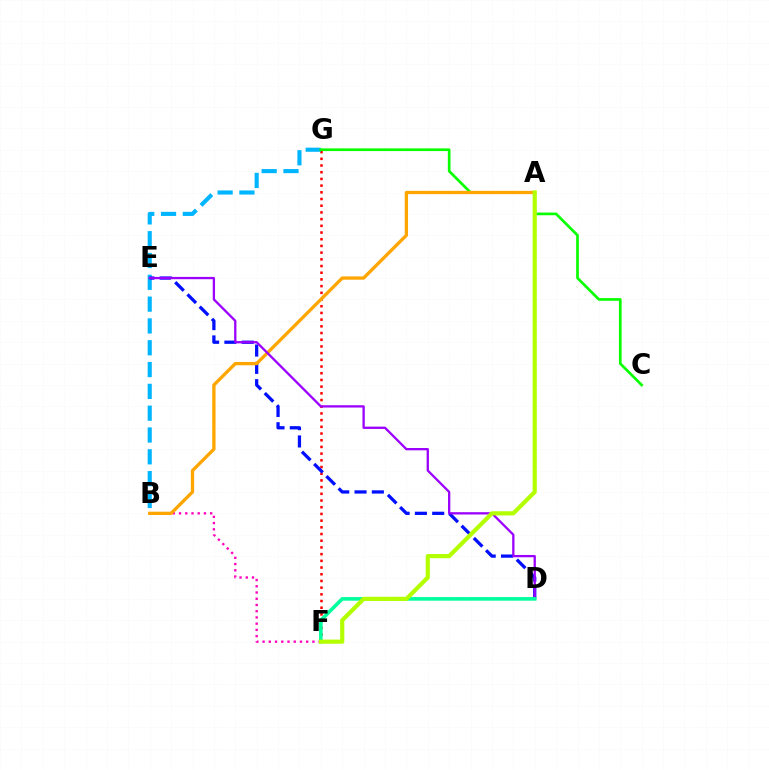{('F', 'G'): [{'color': '#ff0000', 'line_style': 'dotted', 'thickness': 1.82}], ('B', 'G'): [{'color': '#00b5ff', 'line_style': 'dashed', 'thickness': 2.96}], ('C', 'G'): [{'color': '#08ff00', 'line_style': 'solid', 'thickness': 1.93}], ('B', 'F'): [{'color': '#ff00bd', 'line_style': 'dotted', 'thickness': 1.69}], ('D', 'E'): [{'color': '#0010ff', 'line_style': 'dashed', 'thickness': 2.35}, {'color': '#9b00ff', 'line_style': 'solid', 'thickness': 1.65}], ('A', 'B'): [{'color': '#ffa500', 'line_style': 'solid', 'thickness': 2.38}], ('D', 'F'): [{'color': '#00ff9d', 'line_style': 'solid', 'thickness': 2.6}], ('A', 'F'): [{'color': '#b3ff00', 'line_style': 'solid', 'thickness': 3.0}]}